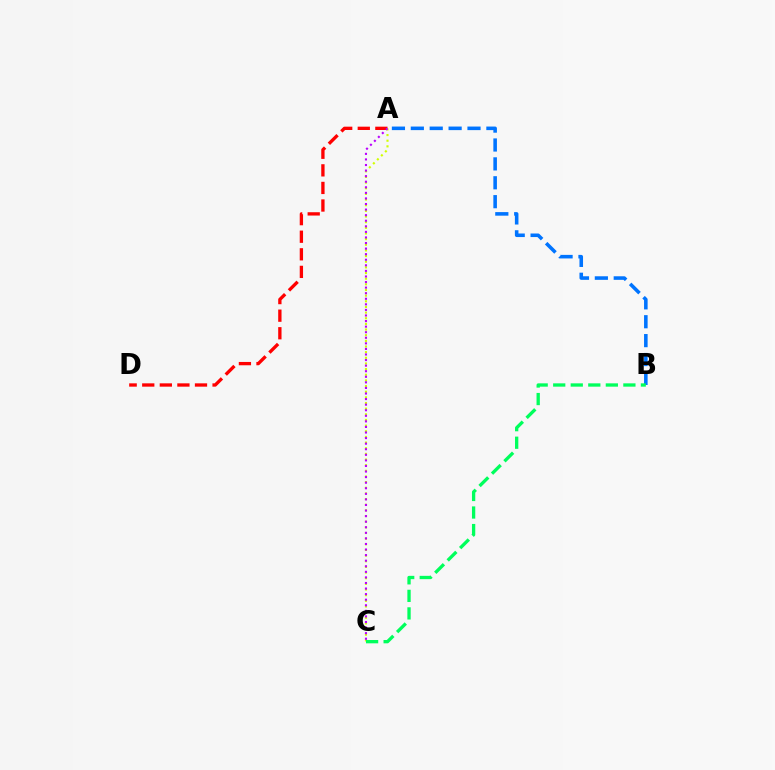{('A', 'D'): [{'color': '#ff0000', 'line_style': 'dashed', 'thickness': 2.39}], ('A', 'C'): [{'color': '#d1ff00', 'line_style': 'dotted', 'thickness': 1.54}, {'color': '#b900ff', 'line_style': 'dotted', 'thickness': 1.51}], ('A', 'B'): [{'color': '#0074ff', 'line_style': 'dashed', 'thickness': 2.57}], ('B', 'C'): [{'color': '#00ff5c', 'line_style': 'dashed', 'thickness': 2.38}]}